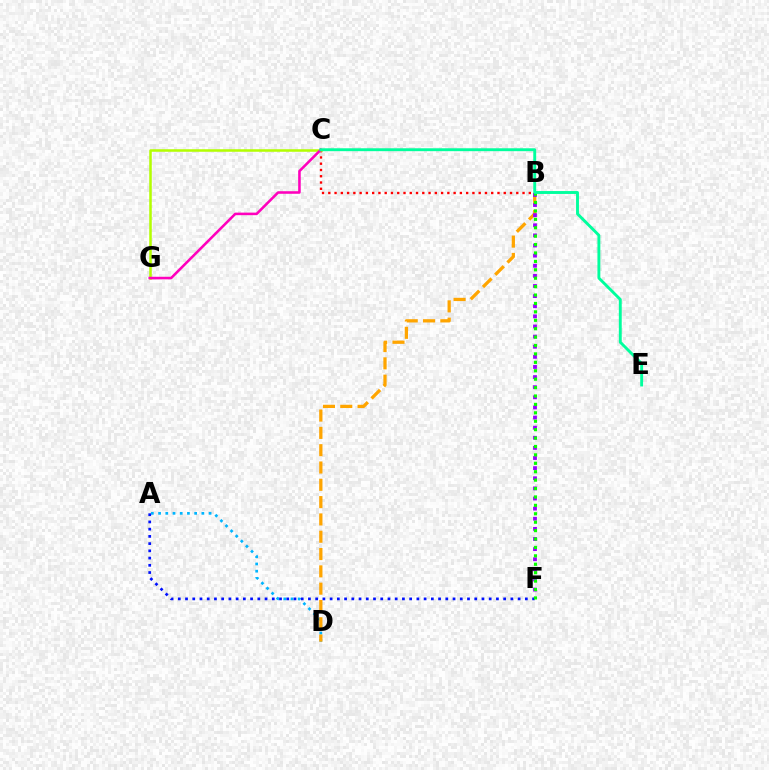{('B', 'C'): [{'color': '#ff0000', 'line_style': 'dotted', 'thickness': 1.7}], ('A', 'D'): [{'color': '#00b5ff', 'line_style': 'dotted', 'thickness': 1.96}], ('C', 'G'): [{'color': '#b3ff00', 'line_style': 'solid', 'thickness': 1.83}, {'color': '#ff00bd', 'line_style': 'solid', 'thickness': 1.85}], ('B', 'D'): [{'color': '#ffa500', 'line_style': 'dashed', 'thickness': 2.35}], ('B', 'F'): [{'color': '#9b00ff', 'line_style': 'dotted', 'thickness': 2.75}, {'color': '#08ff00', 'line_style': 'dotted', 'thickness': 2.29}], ('A', 'F'): [{'color': '#0010ff', 'line_style': 'dotted', 'thickness': 1.96}], ('C', 'E'): [{'color': '#00ff9d', 'line_style': 'solid', 'thickness': 2.08}]}